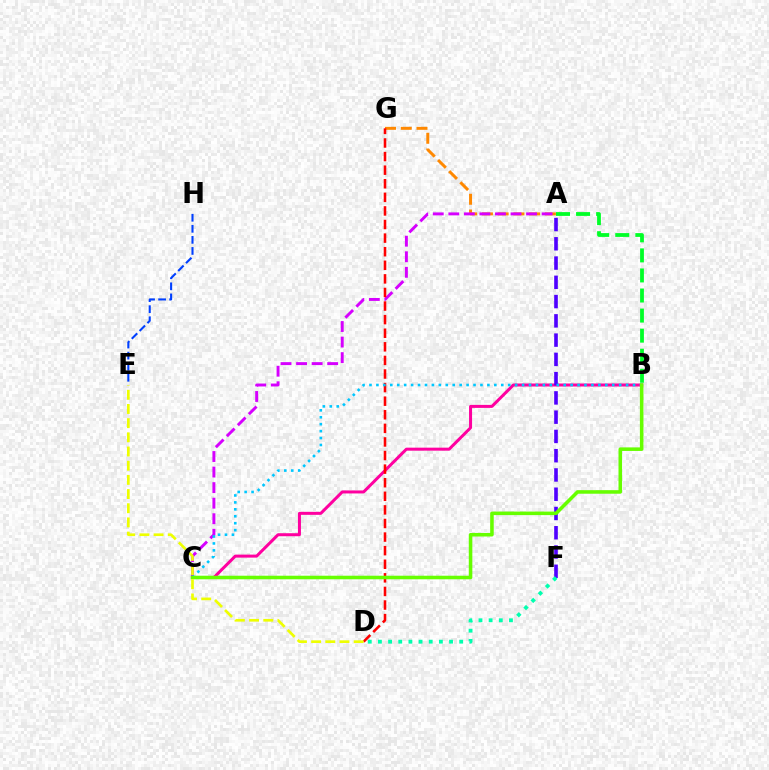{('B', 'C'): [{'color': '#ff00a0', 'line_style': 'solid', 'thickness': 2.17}, {'color': '#00c7ff', 'line_style': 'dotted', 'thickness': 1.88}, {'color': '#66ff00', 'line_style': 'solid', 'thickness': 2.56}], ('A', 'G'): [{'color': '#ff8800', 'line_style': 'dashed', 'thickness': 2.14}], ('A', 'C'): [{'color': '#d600ff', 'line_style': 'dashed', 'thickness': 2.11}], ('A', 'F'): [{'color': '#4f00ff', 'line_style': 'dashed', 'thickness': 2.62}], ('A', 'B'): [{'color': '#00ff27', 'line_style': 'dashed', 'thickness': 2.73}], ('D', 'F'): [{'color': '#00ffaf', 'line_style': 'dotted', 'thickness': 2.76}], ('D', 'G'): [{'color': '#ff0000', 'line_style': 'dashed', 'thickness': 1.85}], ('E', 'H'): [{'color': '#003fff', 'line_style': 'dashed', 'thickness': 1.5}], ('D', 'E'): [{'color': '#eeff00', 'line_style': 'dashed', 'thickness': 1.93}]}